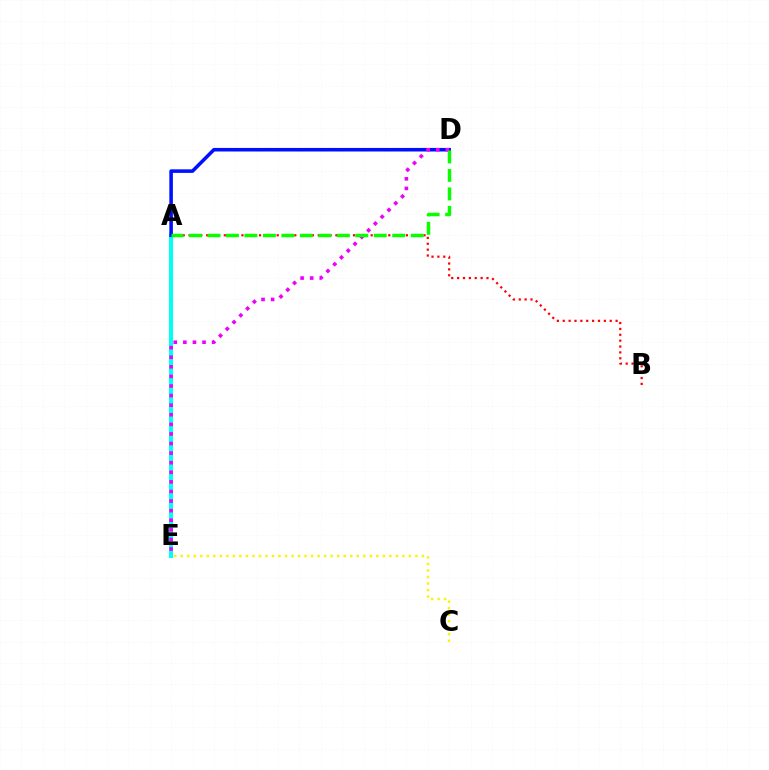{('A', 'E'): [{'color': '#00fff6', 'line_style': 'solid', 'thickness': 2.9}], ('A', 'B'): [{'color': '#ff0000', 'line_style': 'dotted', 'thickness': 1.6}], ('C', 'E'): [{'color': '#fcf500', 'line_style': 'dotted', 'thickness': 1.77}], ('A', 'D'): [{'color': '#0010ff', 'line_style': 'solid', 'thickness': 2.56}, {'color': '#08ff00', 'line_style': 'dashed', 'thickness': 2.51}], ('D', 'E'): [{'color': '#ee00ff', 'line_style': 'dotted', 'thickness': 2.61}]}